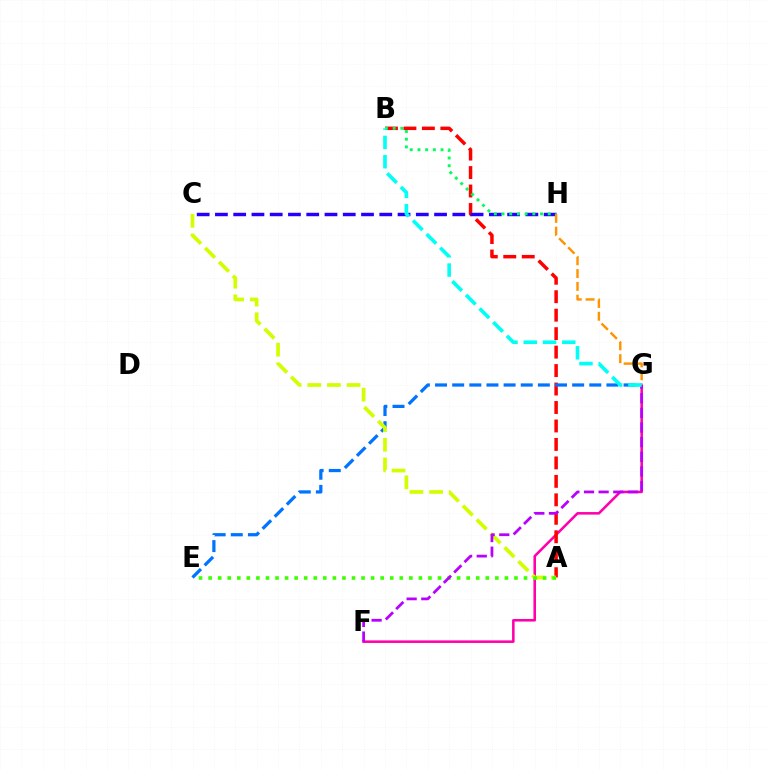{('F', 'G'): [{'color': '#ff00ac', 'line_style': 'solid', 'thickness': 1.84}, {'color': '#b900ff', 'line_style': 'dashed', 'thickness': 1.99}], ('A', 'B'): [{'color': '#ff0000', 'line_style': 'dashed', 'thickness': 2.51}], ('E', 'G'): [{'color': '#0074ff', 'line_style': 'dashed', 'thickness': 2.33}], ('A', 'C'): [{'color': '#d1ff00', 'line_style': 'dashed', 'thickness': 2.67}], ('A', 'E'): [{'color': '#3dff00', 'line_style': 'dotted', 'thickness': 2.6}], ('C', 'H'): [{'color': '#2500ff', 'line_style': 'dashed', 'thickness': 2.48}], ('G', 'H'): [{'color': '#ff9400', 'line_style': 'dashed', 'thickness': 1.74}], ('B', 'H'): [{'color': '#00ff5c', 'line_style': 'dotted', 'thickness': 2.09}], ('B', 'G'): [{'color': '#00fff6', 'line_style': 'dashed', 'thickness': 2.62}]}